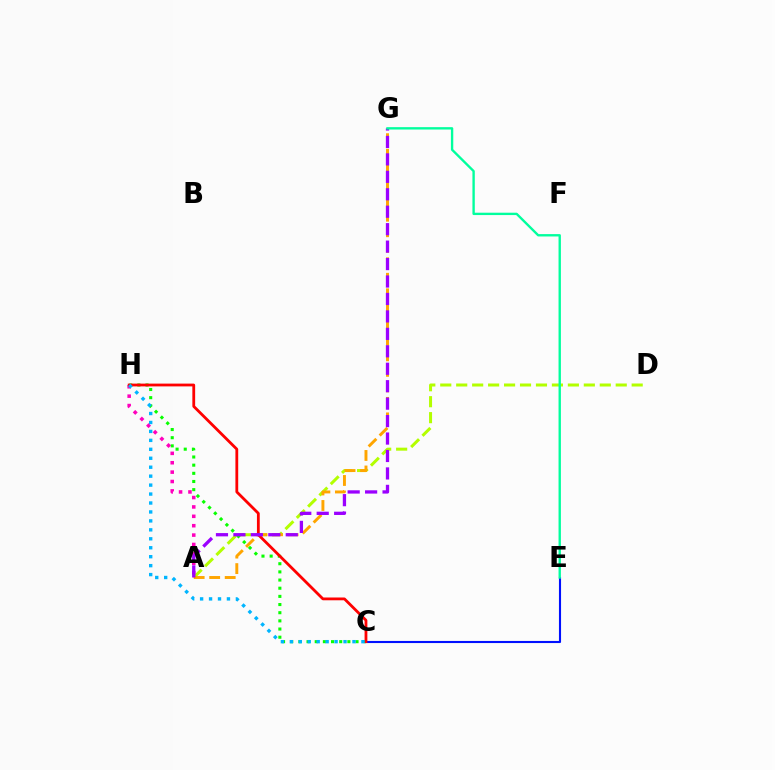{('A', 'D'): [{'color': '#b3ff00', 'line_style': 'dashed', 'thickness': 2.17}], ('C', 'H'): [{'color': '#08ff00', 'line_style': 'dotted', 'thickness': 2.22}, {'color': '#ff0000', 'line_style': 'solid', 'thickness': 2.01}, {'color': '#00b5ff', 'line_style': 'dotted', 'thickness': 2.43}], ('A', 'H'): [{'color': '#ff00bd', 'line_style': 'dotted', 'thickness': 2.55}], ('C', 'E'): [{'color': '#0010ff', 'line_style': 'solid', 'thickness': 1.52}], ('A', 'G'): [{'color': '#ffa500', 'line_style': 'dashed', 'thickness': 2.11}, {'color': '#9b00ff', 'line_style': 'dashed', 'thickness': 2.37}], ('E', 'G'): [{'color': '#00ff9d', 'line_style': 'solid', 'thickness': 1.7}]}